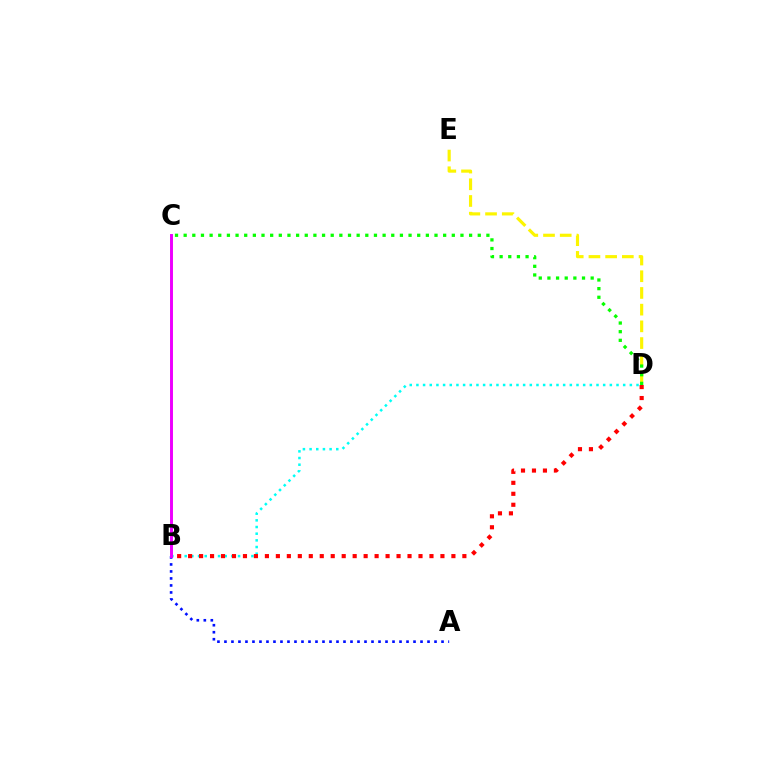{('D', 'E'): [{'color': '#fcf500', 'line_style': 'dashed', 'thickness': 2.27}], ('B', 'D'): [{'color': '#00fff6', 'line_style': 'dotted', 'thickness': 1.81}, {'color': '#ff0000', 'line_style': 'dotted', 'thickness': 2.98}], ('C', 'D'): [{'color': '#08ff00', 'line_style': 'dotted', 'thickness': 2.35}], ('A', 'B'): [{'color': '#0010ff', 'line_style': 'dotted', 'thickness': 1.9}], ('B', 'C'): [{'color': '#ee00ff', 'line_style': 'solid', 'thickness': 2.12}]}